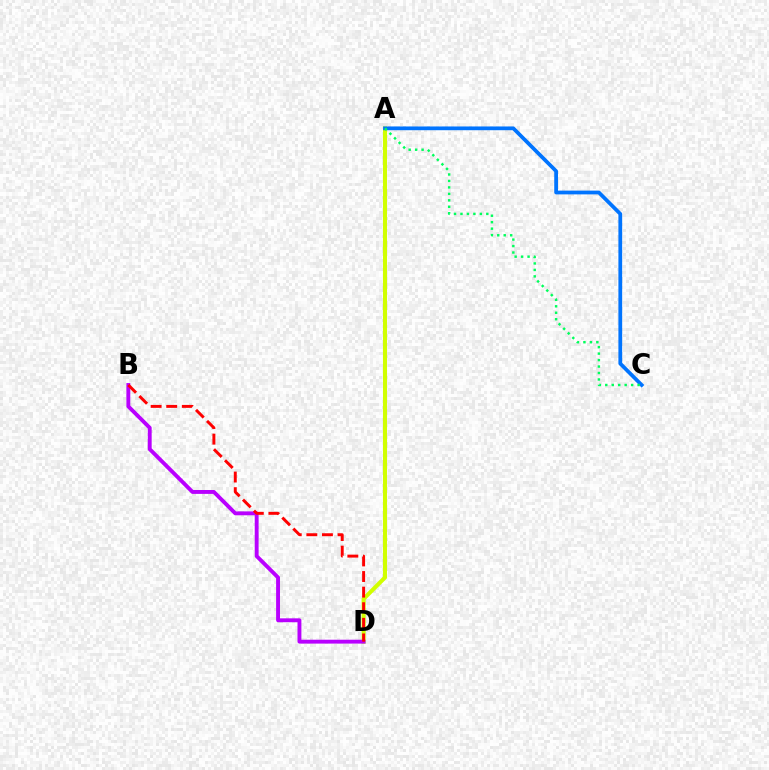{('A', 'D'): [{'color': '#d1ff00', 'line_style': 'solid', 'thickness': 2.93}], ('A', 'C'): [{'color': '#0074ff', 'line_style': 'solid', 'thickness': 2.7}, {'color': '#00ff5c', 'line_style': 'dotted', 'thickness': 1.76}], ('B', 'D'): [{'color': '#b900ff', 'line_style': 'solid', 'thickness': 2.8}, {'color': '#ff0000', 'line_style': 'dashed', 'thickness': 2.12}]}